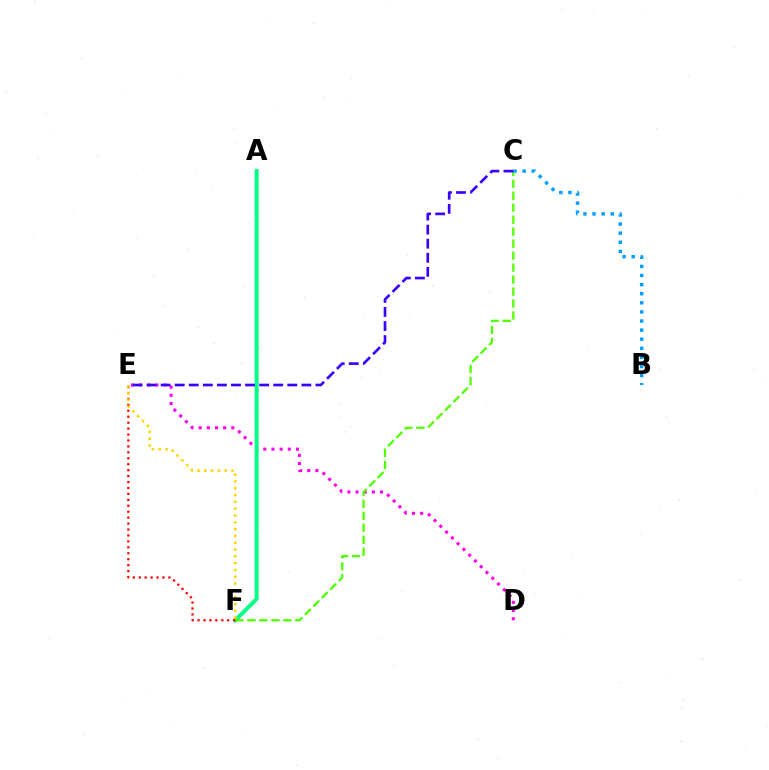{('D', 'E'): [{'color': '#ff00ed', 'line_style': 'dotted', 'thickness': 2.22}], ('A', 'F'): [{'color': '#00ff86', 'line_style': 'solid', 'thickness': 2.86}], ('C', 'F'): [{'color': '#4fff00', 'line_style': 'dashed', 'thickness': 1.63}], ('B', 'C'): [{'color': '#009eff', 'line_style': 'dotted', 'thickness': 2.47}], ('E', 'F'): [{'color': '#ff0000', 'line_style': 'dotted', 'thickness': 1.61}, {'color': '#ffd500', 'line_style': 'dotted', 'thickness': 1.85}], ('C', 'E'): [{'color': '#3700ff', 'line_style': 'dashed', 'thickness': 1.91}]}